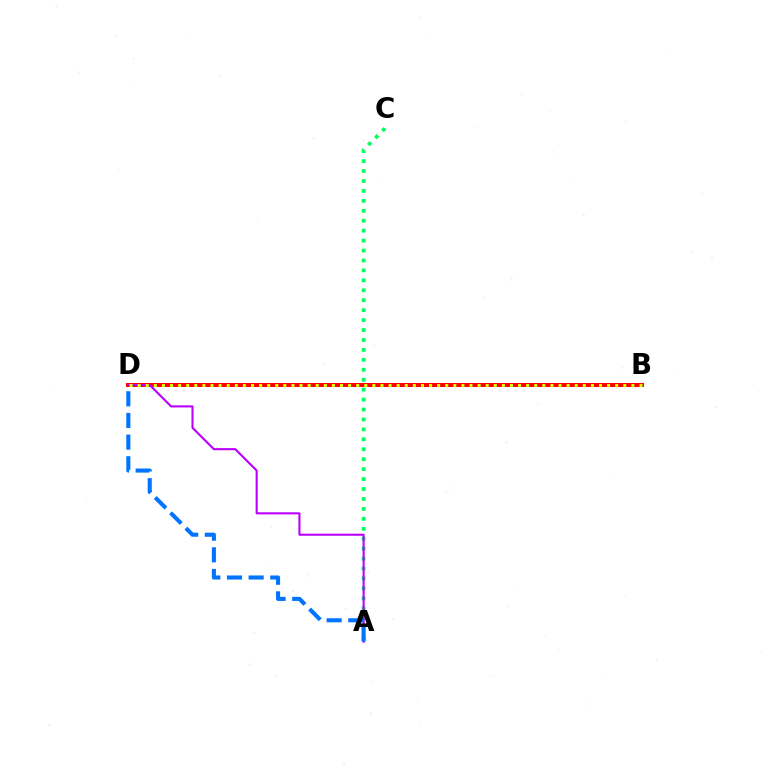{('A', 'C'): [{'color': '#00ff5c', 'line_style': 'dotted', 'thickness': 2.7}], ('B', 'D'): [{'color': '#ff0000', 'line_style': 'solid', 'thickness': 2.87}, {'color': '#d1ff00', 'line_style': 'dotted', 'thickness': 2.2}], ('A', 'D'): [{'color': '#b900ff', 'line_style': 'solid', 'thickness': 1.51}, {'color': '#0074ff', 'line_style': 'dashed', 'thickness': 2.94}]}